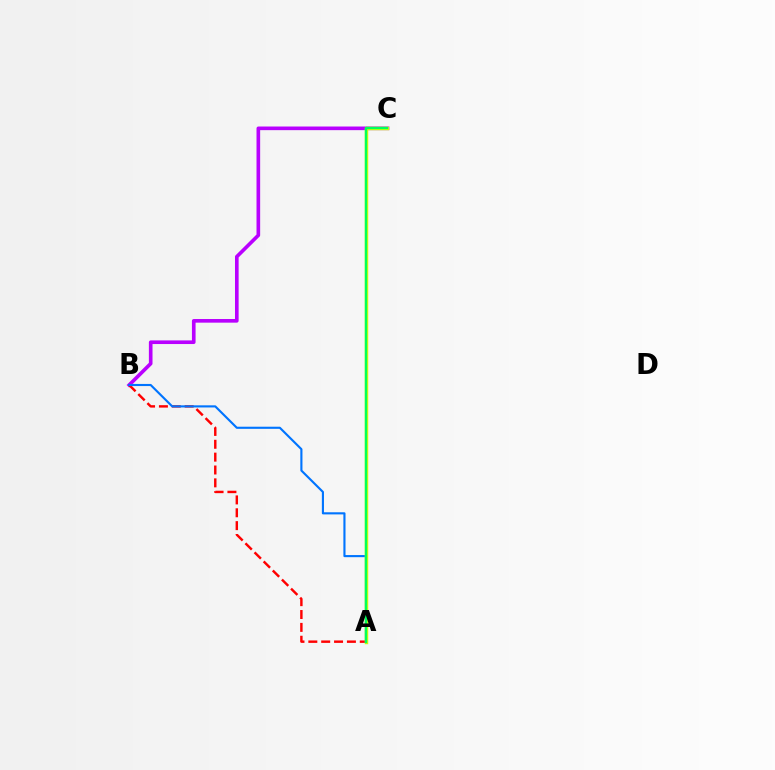{('B', 'C'): [{'color': '#b900ff', 'line_style': 'solid', 'thickness': 2.62}], ('A', 'B'): [{'color': '#ff0000', 'line_style': 'dashed', 'thickness': 1.75}, {'color': '#0074ff', 'line_style': 'solid', 'thickness': 1.53}], ('A', 'C'): [{'color': '#d1ff00', 'line_style': 'solid', 'thickness': 2.5}, {'color': '#00ff5c', 'line_style': 'solid', 'thickness': 1.69}]}